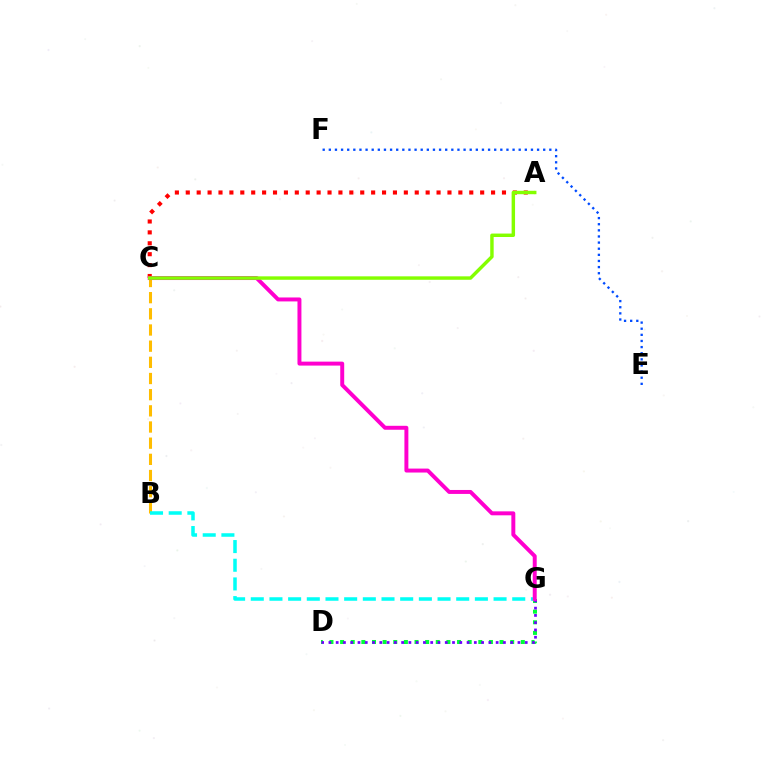{('B', 'C'): [{'color': '#ffbd00', 'line_style': 'dashed', 'thickness': 2.2}], ('E', 'F'): [{'color': '#004bff', 'line_style': 'dotted', 'thickness': 1.66}], ('A', 'C'): [{'color': '#ff0000', 'line_style': 'dotted', 'thickness': 2.96}, {'color': '#84ff00', 'line_style': 'solid', 'thickness': 2.48}], ('D', 'G'): [{'color': '#00ff39', 'line_style': 'dotted', 'thickness': 2.89}, {'color': '#7200ff', 'line_style': 'dotted', 'thickness': 1.98}], ('B', 'G'): [{'color': '#00fff6', 'line_style': 'dashed', 'thickness': 2.54}], ('C', 'G'): [{'color': '#ff00cf', 'line_style': 'solid', 'thickness': 2.85}]}